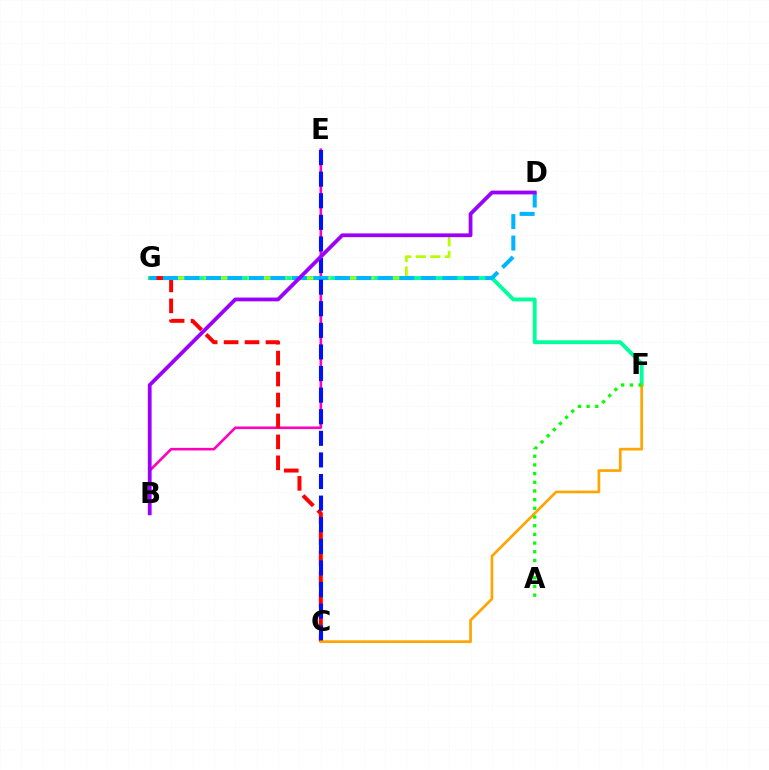{('F', 'G'): [{'color': '#00ff9d', 'line_style': 'solid', 'thickness': 2.79}], ('B', 'E'): [{'color': '#ff00bd', 'line_style': 'solid', 'thickness': 1.87}], ('D', 'G'): [{'color': '#b3ff00', 'line_style': 'dashed', 'thickness': 1.98}, {'color': '#00b5ff', 'line_style': 'dashed', 'thickness': 2.92}], ('C', 'G'): [{'color': '#ff0000', 'line_style': 'dashed', 'thickness': 2.85}], ('C', 'F'): [{'color': '#ffa500', 'line_style': 'solid', 'thickness': 1.94}], ('A', 'F'): [{'color': '#08ff00', 'line_style': 'dotted', 'thickness': 2.36}], ('C', 'E'): [{'color': '#0010ff', 'line_style': 'dashed', 'thickness': 2.93}], ('B', 'D'): [{'color': '#9b00ff', 'line_style': 'solid', 'thickness': 2.72}]}